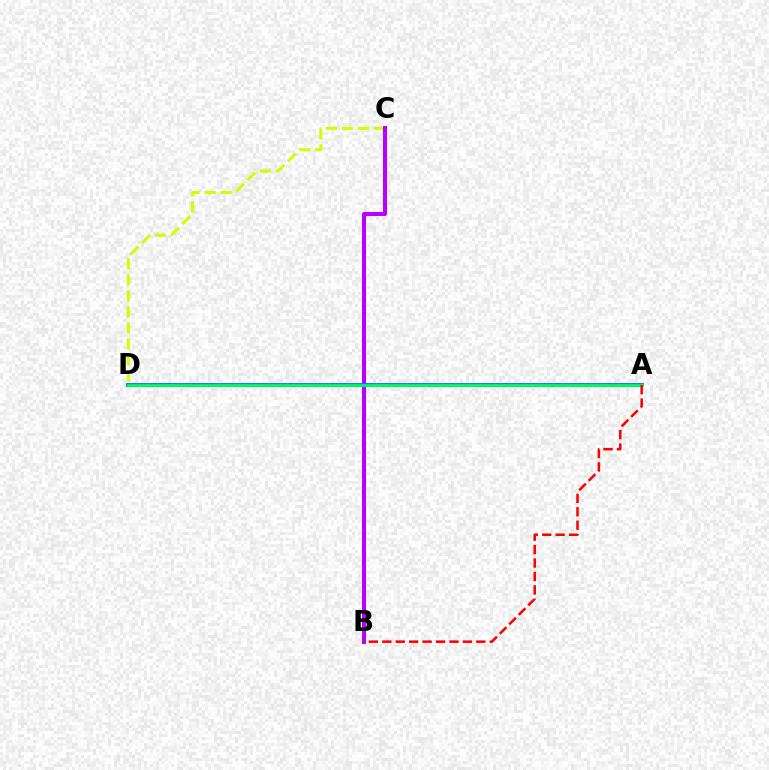{('C', 'D'): [{'color': '#d1ff00', 'line_style': 'dashed', 'thickness': 2.18}], ('B', 'C'): [{'color': '#b900ff', 'line_style': 'solid', 'thickness': 2.9}], ('A', 'D'): [{'color': '#0074ff', 'line_style': 'solid', 'thickness': 2.75}, {'color': '#00ff5c', 'line_style': 'solid', 'thickness': 1.93}], ('A', 'B'): [{'color': '#ff0000', 'line_style': 'dashed', 'thickness': 1.82}]}